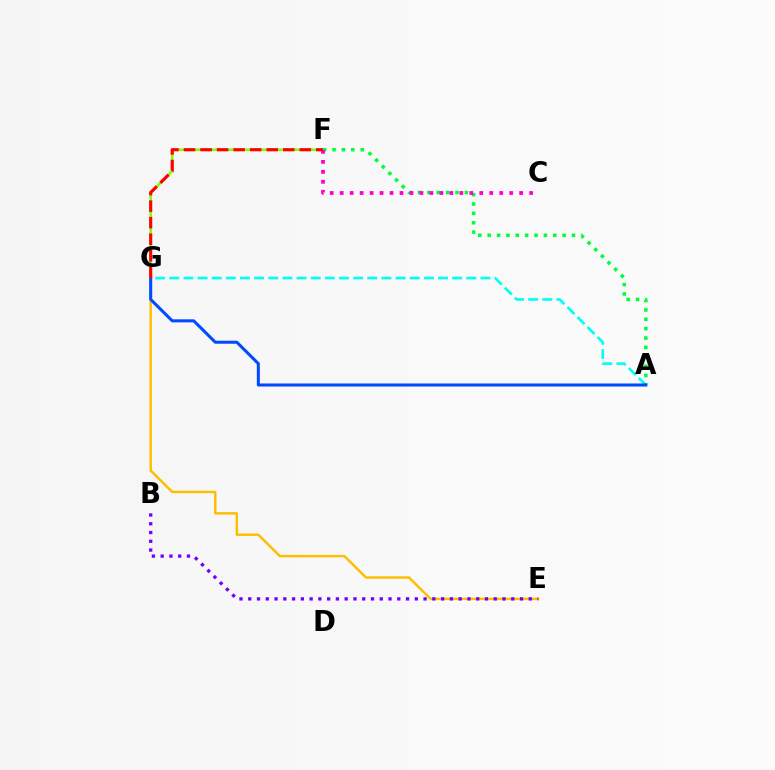{('F', 'G'): [{'color': '#84ff00', 'line_style': 'solid', 'thickness': 1.91}, {'color': '#ff0000', 'line_style': 'dashed', 'thickness': 2.25}], ('A', 'G'): [{'color': '#00fff6', 'line_style': 'dashed', 'thickness': 1.92}, {'color': '#004bff', 'line_style': 'solid', 'thickness': 2.19}], ('E', 'G'): [{'color': '#ffbd00', 'line_style': 'solid', 'thickness': 1.75}], ('A', 'F'): [{'color': '#00ff39', 'line_style': 'dotted', 'thickness': 2.55}], ('B', 'E'): [{'color': '#7200ff', 'line_style': 'dotted', 'thickness': 2.38}], ('C', 'F'): [{'color': '#ff00cf', 'line_style': 'dotted', 'thickness': 2.71}]}